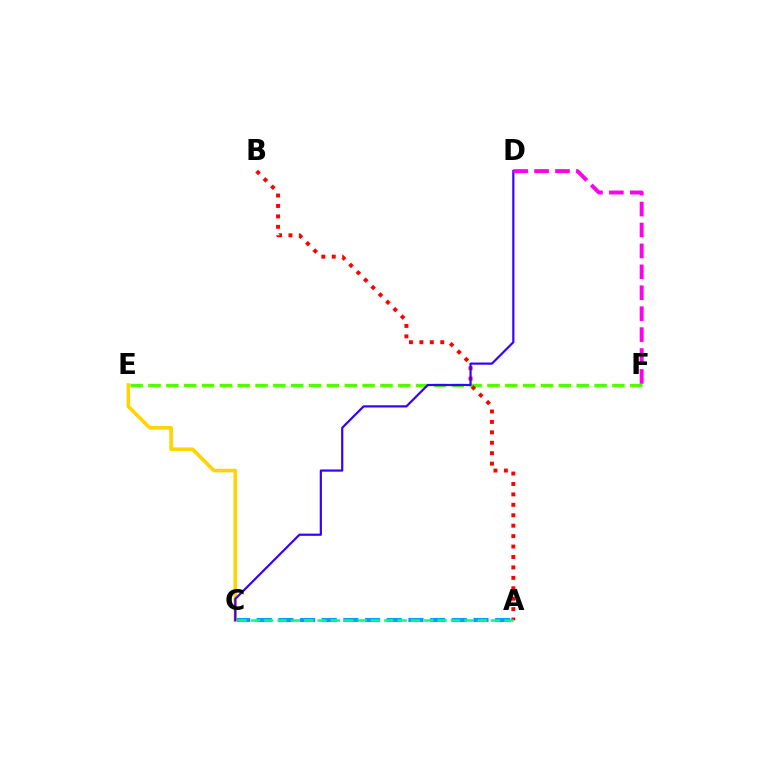{('A', 'C'): [{'color': '#009eff', 'line_style': 'dashed', 'thickness': 2.94}, {'color': '#00ff86', 'line_style': 'dashed', 'thickness': 1.81}], ('E', 'F'): [{'color': '#4fff00', 'line_style': 'dashed', 'thickness': 2.42}], ('C', 'E'): [{'color': '#ffd500', 'line_style': 'solid', 'thickness': 2.6}], ('A', 'B'): [{'color': '#ff0000', 'line_style': 'dotted', 'thickness': 2.83}], ('C', 'D'): [{'color': '#3700ff', 'line_style': 'solid', 'thickness': 1.58}], ('D', 'F'): [{'color': '#ff00ed', 'line_style': 'dashed', 'thickness': 2.84}]}